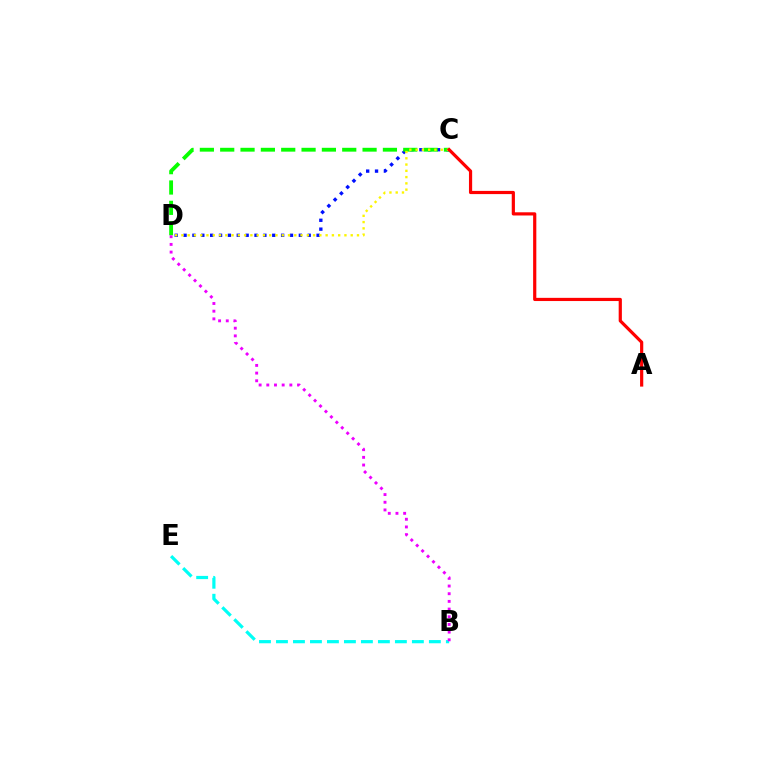{('C', 'D'): [{'color': '#0010ff', 'line_style': 'dotted', 'thickness': 2.41}, {'color': '#08ff00', 'line_style': 'dashed', 'thickness': 2.76}, {'color': '#fcf500', 'line_style': 'dotted', 'thickness': 1.7}], ('B', 'E'): [{'color': '#00fff6', 'line_style': 'dashed', 'thickness': 2.31}], ('B', 'D'): [{'color': '#ee00ff', 'line_style': 'dotted', 'thickness': 2.09}], ('A', 'C'): [{'color': '#ff0000', 'line_style': 'solid', 'thickness': 2.3}]}